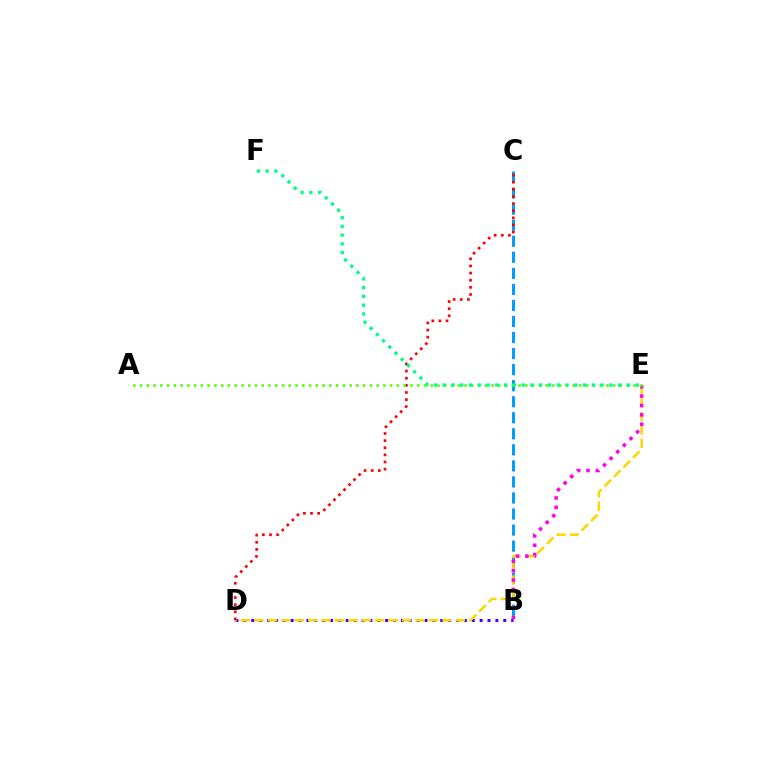{('B', 'D'): [{'color': '#3700ff', 'line_style': 'dotted', 'thickness': 2.14}], ('B', 'C'): [{'color': '#009eff', 'line_style': 'dashed', 'thickness': 2.18}], ('D', 'E'): [{'color': '#ffd500', 'line_style': 'dashed', 'thickness': 1.82}], ('B', 'E'): [{'color': '#ff00ed', 'line_style': 'dotted', 'thickness': 2.54}], ('C', 'D'): [{'color': '#ff0000', 'line_style': 'dotted', 'thickness': 1.94}], ('A', 'E'): [{'color': '#4fff00', 'line_style': 'dotted', 'thickness': 1.84}], ('E', 'F'): [{'color': '#00ff86', 'line_style': 'dotted', 'thickness': 2.38}]}